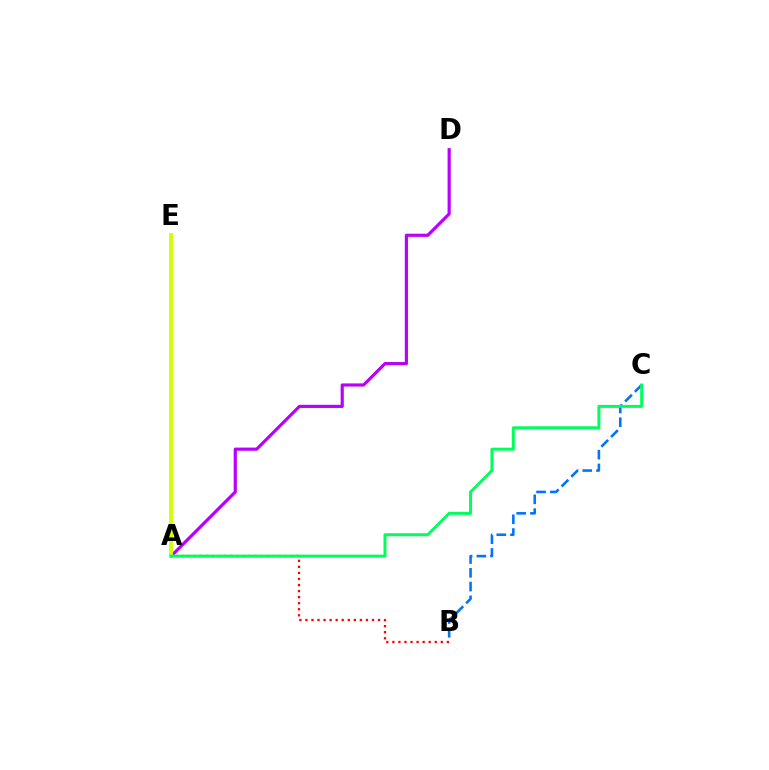{('A', 'B'): [{'color': '#ff0000', 'line_style': 'dotted', 'thickness': 1.64}], ('A', 'D'): [{'color': '#b900ff', 'line_style': 'solid', 'thickness': 2.28}], ('A', 'E'): [{'color': '#d1ff00', 'line_style': 'solid', 'thickness': 2.8}], ('B', 'C'): [{'color': '#0074ff', 'line_style': 'dashed', 'thickness': 1.87}], ('A', 'C'): [{'color': '#00ff5c', 'line_style': 'solid', 'thickness': 2.16}]}